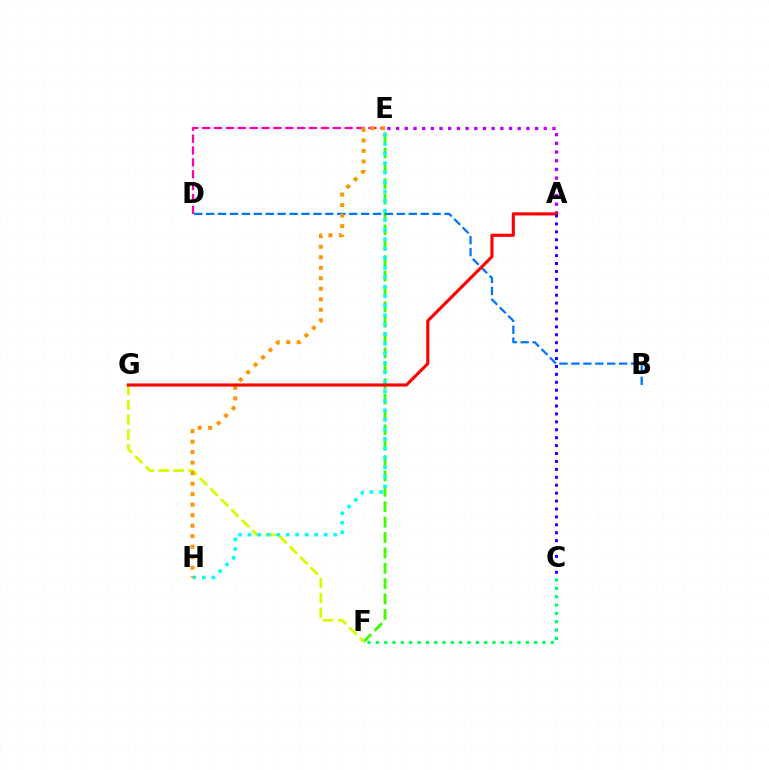{('E', 'F'): [{'color': '#3dff00', 'line_style': 'dashed', 'thickness': 2.09}], ('D', 'E'): [{'color': '#ff00ac', 'line_style': 'dashed', 'thickness': 1.61}], ('A', 'E'): [{'color': '#b900ff', 'line_style': 'dotted', 'thickness': 2.36}], ('B', 'D'): [{'color': '#0074ff', 'line_style': 'dashed', 'thickness': 1.62}], ('F', 'G'): [{'color': '#d1ff00', 'line_style': 'dashed', 'thickness': 2.01}], ('E', 'H'): [{'color': '#00fff6', 'line_style': 'dotted', 'thickness': 2.58}, {'color': '#ff9400', 'line_style': 'dotted', 'thickness': 2.85}], ('A', 'G'): [{'color': '#ff0000', 'line_style': 'solid', 'thickness': 2.25}], ('C', 'F'): [{'color': '#00ff5c', 'line_style': 'dotted', 'thickness': 2.26}], ('A', 'C'): [{'color': '#2500ff', 'line_style': 'dotted', 'thickness': 2.15}]}